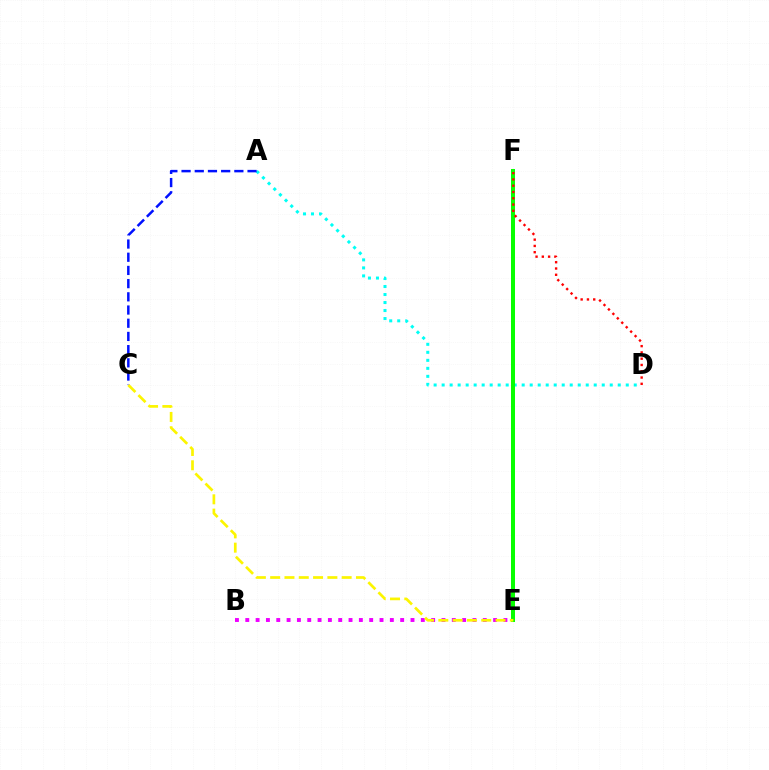{('A', 'D'): [{'color': '#00fff6', 'line_style': 'dotted', 'thickness': 2.17}], ('B', 'E'): [{'color': '#ee00ff', 'line_style': 'dotted', 'thickness': 2.81}], ('E', 'F'): [{'color': '#08ff00', 'line_style': 'solid', 'thickness': 2.89}], ('D', 'F'): [{'color': '#ff0000', 'line_style': 'dotted', 'thickness': 1.71}], ('A', 'C'): [{'color': '#0010ff', 'line_style': 'dashed', 'thickness': 1.79}], ('C', 'E'): [{'color': '#fcf500', 'line_style': 'dashed', 'thickness': 1.94}]}